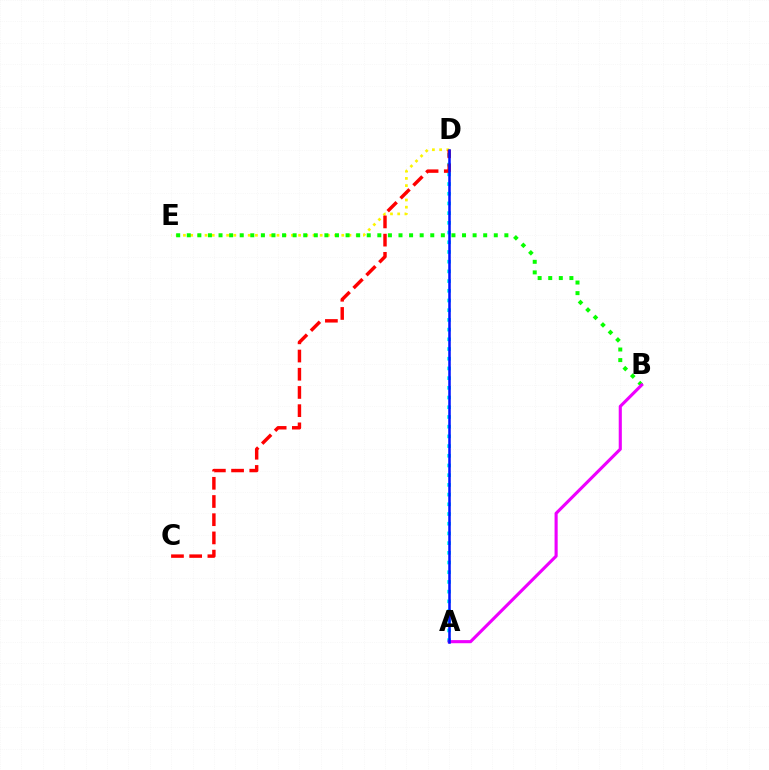{('D', 'E'): [{'color': '#fcf500', 'line_style': 'dotted', 'thickness': 1.96}], ('A', 'D'): [{'color': '#00fff6', 'line_style': 'dotted', 'thickness': 2.64}, {'color': '#0010ff', 'line_style': 'solid', 'thickness': 1.82}], ('C', 'D'): [{'color': '#ff0000', 'line_style': 'dashed', 'thickness': 2.47}], ('B', 'E'): [{'color': '#08ff00', 'line_style': 'dotted', 'thickness': 2.88}], ('A', 'B'): [{'color': '#ee00ff', 'line_style': 'solid', 'thickness': 2.24}]}